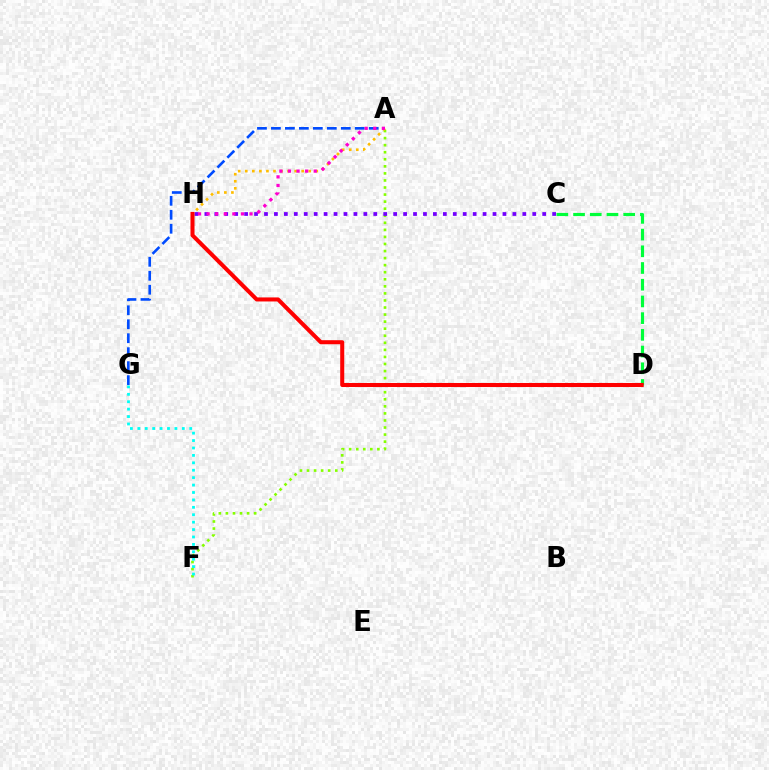{('A', 'F'): [{'color': '#84ff00', 'line_style': 'dotted', 'thickness': 1.92}], ('A', 'G'): [{'color': '#004bff', 'line_style': 'dashed', 'thickness': 1.9}], ('C', 'D'): [{'color': '#00ff39', 'line_style': 'dashed', 'thickness': 2.27}], ('A', 'H'): [{'color': '#ffbd00', 'line_style': 'dotted', 'thickness': 1.92}, {'color': '#ff00cf', 'line_style': 'dotted', 'thickness': 2.33}], ('C', 'H'): [{'color': '#7200ff', 'line_style': 'dotted', 'thickness': 2.7}], ('D', 'H'): [{'color': '#ff0000', 'line_style': 'solid', 'thickness': 2.91}], ('F', 'G'): [{'color': '#00fff6', 'line_style': 'dotted', 'thickness': 2.02}]}